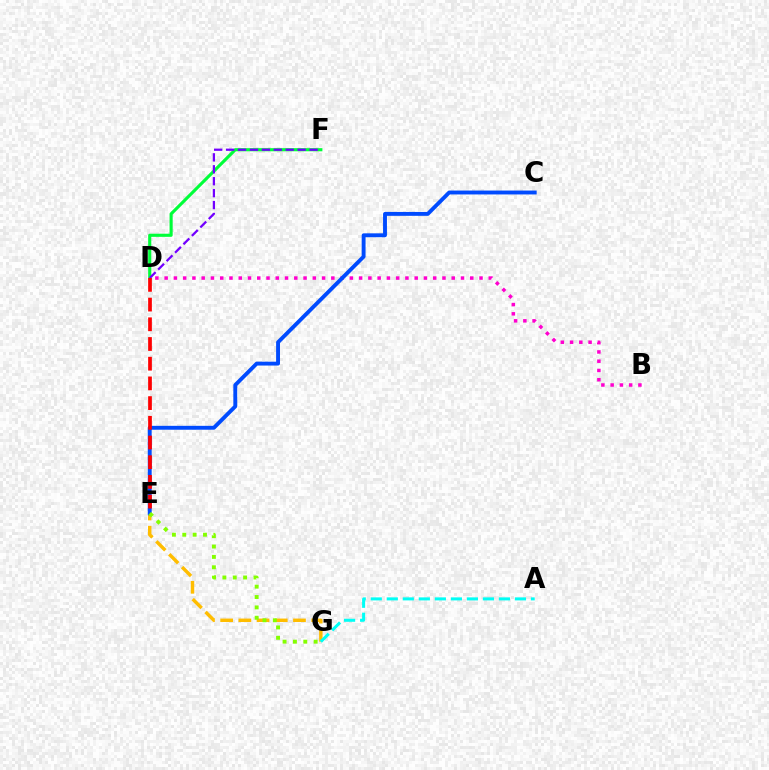{('E', 'G'): [{'color': '#ffbd00', 'line_style': 'dashed', 'thickness': 2.47}, {'color': '#84ff00', 'line_style': 'dotted', 'thickness': 2.82}], ('B', 'D'): [{'color': '#ff00cf', 'line_style': 'dotted', 'thickness': 2.52}], ('D', 'F'): [{'color': '#00ff39', 'line_style': 'solid', 'thickness': 2.25}, {'color': '#7200ff', 'line_style': 'dashed', 'thickness': 1.62}], ('A', 'G'): [{'color': '#00fff6', 'line_style': 'dashed', 'thickness': 2.18}], ('C', 'E'): [{'color': '#004bff', 'line_style': 'solid', 'thickness': 2.8}], ('D', 'E'): [{'color': '#ff0000', 'line_style': 'dashed', 'thickness': 2.68}]}